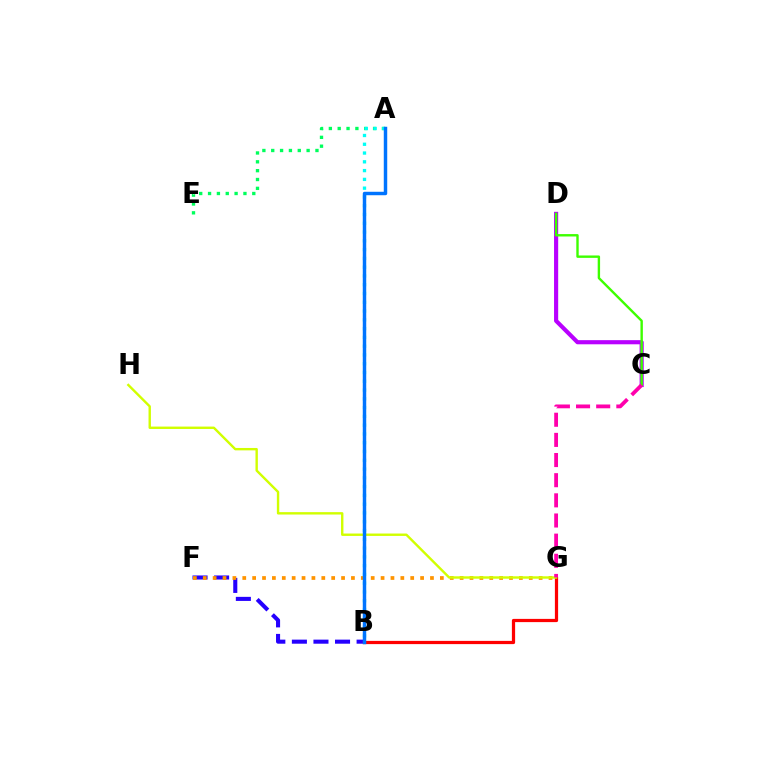{('A', 'E'): [{'color': '#00ff5c', 'line_style': 'dotted', 'thickness': 2.4}], ('C', 'D'): [{'color': '#b900ff', 'line_style': 'solid', 'thickness': 2.98}, {'color': '#3dff00', 'line_style': 'solid', 'thickness': 1.72}], ('B', 'F'): [{'color': '#2500ff', 'line_style': 'dashed', 'thickness': 2.93}], ('F', 'G'): [{'color': '#ff9400', 'line_style': 'dotted', 'thickness': 2.68}], ('A', 'B'): [{'color': '#00fff6', 'line_style': 'dotted', 'thickness': 2.39}, {'color': '#0074ff', 'line_style': 'solid', 'thickness': 2.49}], ('B', 'G'): [{'color': '#ff0000', 'line_style': 'solid', 'thickness': 2.32}], ('G', 'H'): [{'color': '#d1ff00', 'line_style': 'solid', 'thickness': 1.73}], ('C', 'G'): [{'color': '#ff00ac', 'line_style': 'dashed', 'thickness': 2.74}]}